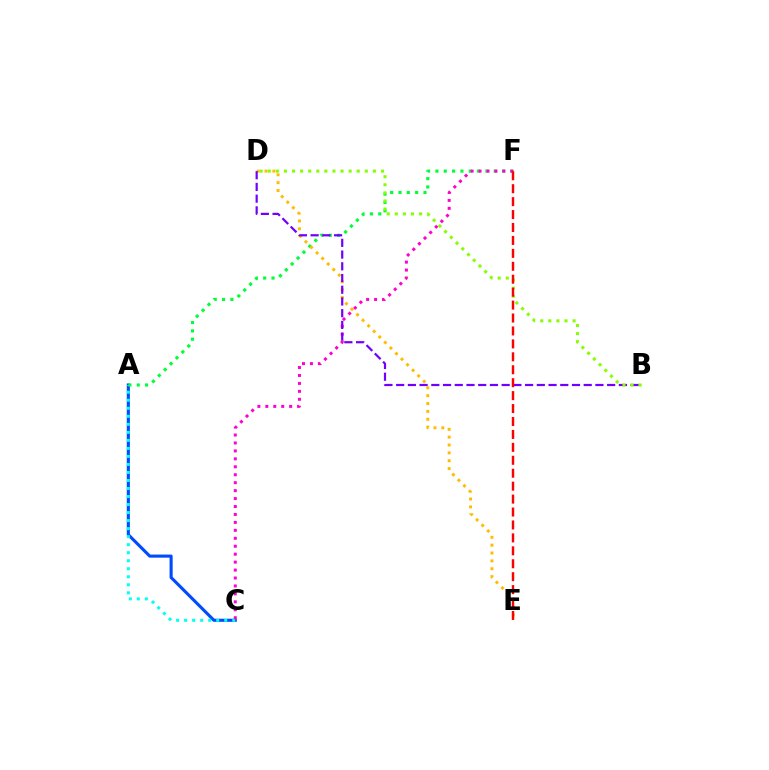{('A', 'C'): [{'color': '#004bff', 'line_style': 'solid', 'thickness': 2.23}, {'color': '#00fff6', 'line_style': 'dotted', 'thickness': 2.18}], ('A', 'F'): [{'color': '#00ff39', 'line_style': 'dotted', 'thickness': 2.26}], ('D', 'E'): [{'color': '#ffbd00', 'line_style': 'dotted', 'thickness': 2.14}], ('C', 'F'): [{'color': '#ff00cf', 'line_style': 'dotted', 'thickness': 2.16}], ('B', 'D'): [{'color': '#7200ff', 'line_style': 'dashed', 'thickness': 1.59}, {'color': '#84ff00', 'line_style': 'dotted', 'thickness': 2.2}], ('E', 'F'): [{'color': '#ff0000', 'line_style': 'dashed', 'thickness': 1.76}]}